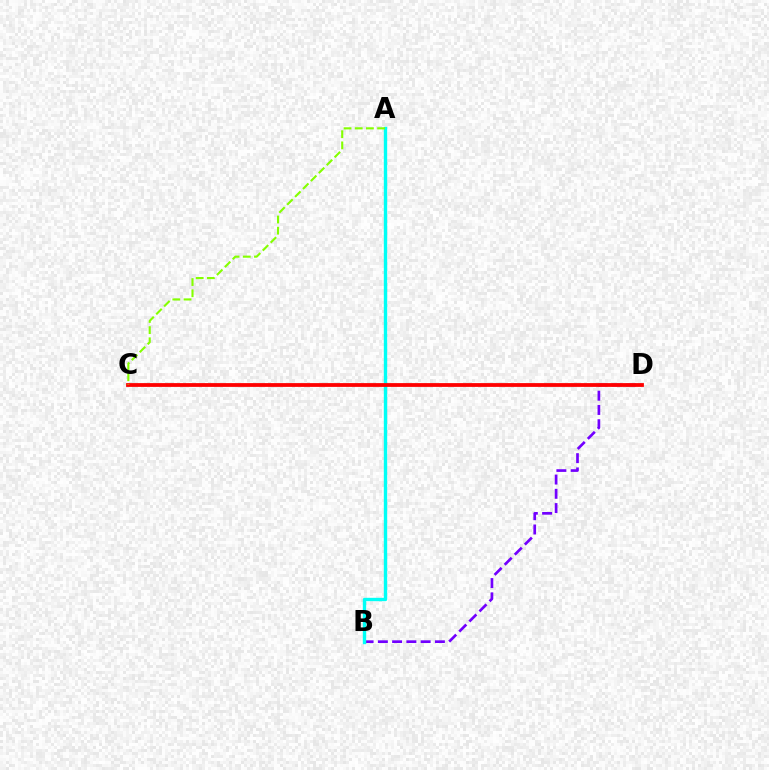{('B', 'D'): [{'color': '#7200ff', 'line_style': 'dashed', 'thickness': 1.94}], ('A', 'B'): [{'color': '#00fff6', 'line_style': 'solid', 'thickness': 2.43}], ('C', 'D'): [{'color': '#ff0000', 'line_style': 'solid', 'thickness': 2.72}], ('A', 'C'): [{'color': '#84ff00', 'line_style': 'dashed', 'thickness': 1.52}]}